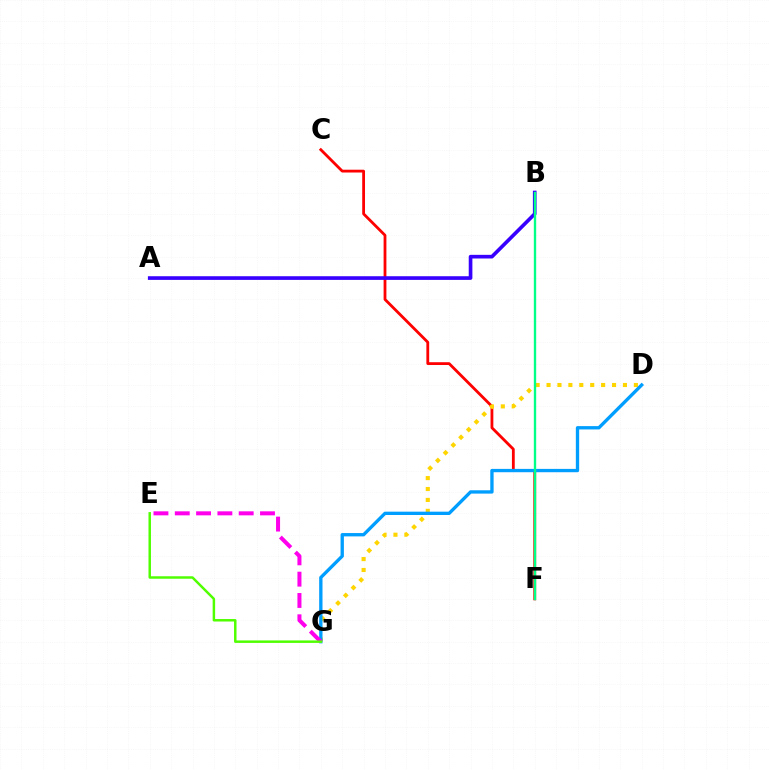{('C', 'F'): [{'color': '#ff0000', 'line_style': 'solid', 'thickness': 2.02}], ('D', 'G'): [{'color': '#ffd500', 'line_style': 'dotted', 'thickness': 2.97}, {'color': '#009eff', 'line_style': 'solid', 'thickness': 2.4}], ('A', 'B'): [{'color': '#3700ff', 'line_style': 'solid', 'thickness': 2.63}], ('E', 'G'): [{'color': '#ff00ed', 'line_style': 'dashed', 'thickness': 2.89}, {'color': '#4fff00', 'line_style': 'solid', 'thickness': 1.78}], ('B', 'F'): [{'color': '#00ff86', 'line_style': 'solid', 'thickness': 1.7}]}